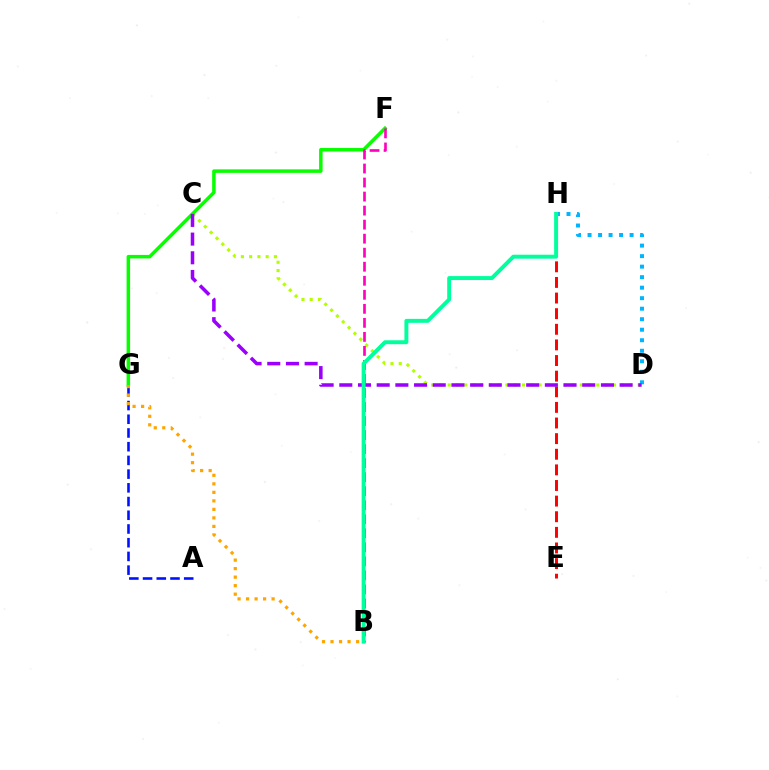{('D', 'H'): [{'color': '#00b5ff', 'line_style': 'dotted', 'thickness': 2.86}], ('E', 'H'): [{'color': '#ff0000', 'line_style': 'dashed', 'thickness': 2.12}], ('C', 'D'): [{'color': '#b3ff00', 'line_style': 'dotted', 'thickness': 2.24}, {'color': '#9b00ff', 'line_style': 'dashed', 'thickness': 2.54}], ('F', 'G'): [{'color': '#08ff00', 'line_style': 'solid', 'thickness': 2.51}], ('B', 'F'): [{'color': '#ff00bd', 'line_style': 'dashed', 'thickness': 1.91}], ('A', 'G'): [{'color': '#0010ff', 'line_style': 'dashed', 'thickness': 1.86}], ('B', 'H'): [{'color': '#00ff9d', 'line_style': 'solid', 'thickness': 2.83}], ('B', 'G'): [{'color': '#ffa500', 'line_style': 'dotted', 'thickness': 2.31}]}